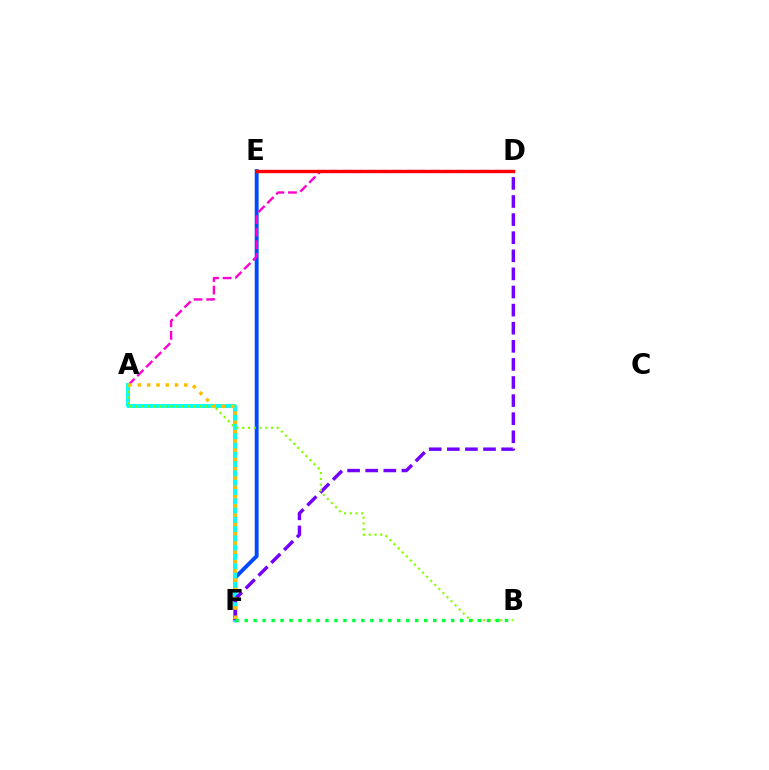{('E', 'F'): [{'color': '#004bff', 'line_style': 'solid', 'thickness': 2.8}], ('A', 'D'): [{'color': '#ff00cf', 'line_style': 'dashed', 'thickness': 1.71}], ('A', 'F'): [{'color': '#00fff6', 'line_style': 'solid', 'thickness': 2.81}, {'color': '#ffbd00', 'line_style': 'dotted', 'thickness': 2.52}], ('D', 'F'): [{'color': '#7200ff', 'line_style': 'dashed', 'thickness': 2.46}], ('D', 'E'): [{'color': '#ff0000', 'line_style': 'solid', 'thickness': 2.43}], ('A', 'B'): [{'color': '#84ff00', 'line_style': 'dotted', 'thickness': 1.57}], ('B', 'F'): [{'color': '#00ff39', 'line_style': 'dotted', 'thickness': 2.44}]}